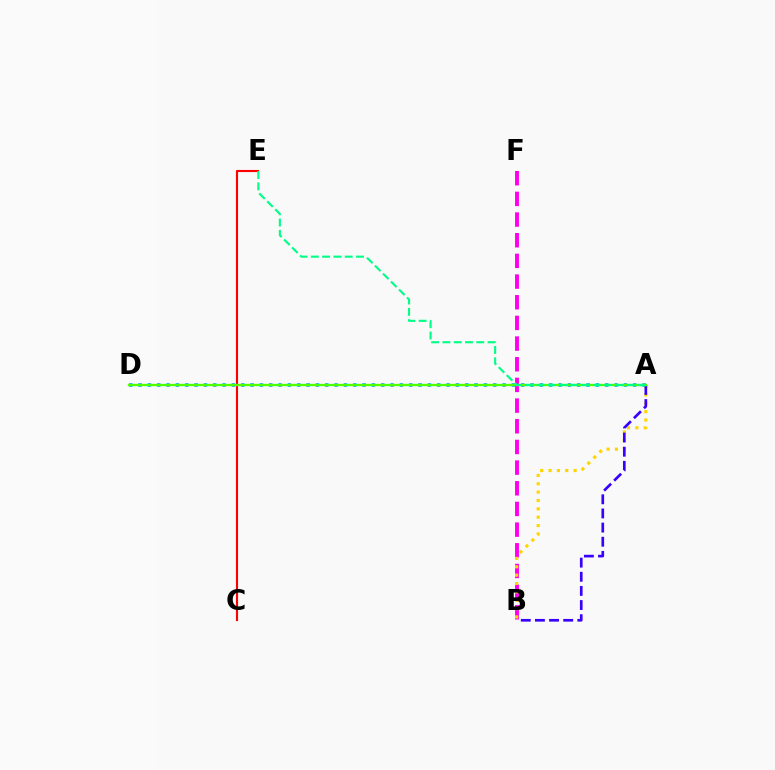{('B', 'F'): [{'color': '#ff00ed', 'line_style': 'dashed', 'thickness': 2.81}], ('A', 'B'): [{'color': '#ffd500', 'line_style': 'dotted', 'thickness': 2.27}, {'color': '#3700ff', 'line_style': 'dashed', 'thickness': 1.92}], ('C', 'E'): [{'color': '#ff0000', 'line_style': 'solid', 'thickness': 1.53}], ('A', 'D'): [{'color': '#009eff', 'line_style': 'dotted', 'thickness': 2.54}, {'color': '#4fff00', 'line_style': 'solid', 'thickness': 1.67}], ('A', 'E'): [{'color': '#00ff86', 'line_style': 'dashed', 'thickness': 1.53}]}